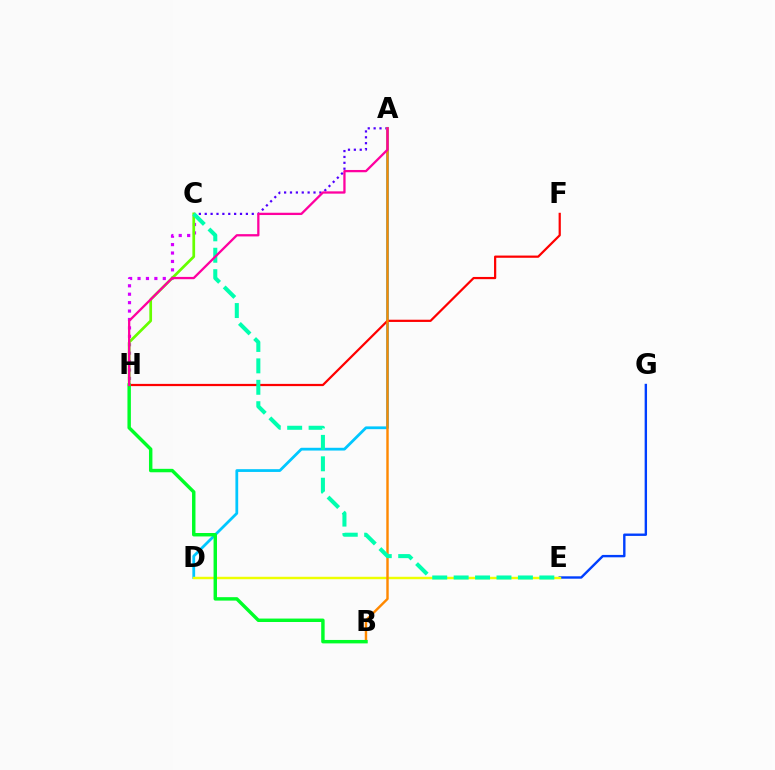{('C', 'H'): [{'color': '#d600ff', 'line_style': 'dotted', 'thickness': 2.29}, {'color': '#66ff00', 'line_style': 'solid', 'thickness': 1.96}], ('E', 'G'): [{'color': '#003fff', 'line_style': 'solid', 'thickness': 1.72}], ('A', 'C'): [{'color': '#4f00ff', 'line_style': 'dotted', 'thickness': 1.6}], ('A', 'D'): [{'color': '#00c7ff', 'line_style': 'solid', 'thickness': 2.0}], ('F', 'H'): [{'color': '#ff0000', 'line_style': 'solid', 'thickness': 1.6}], ('D', 'E'): [{'color': '#eeff00', 'line_style': 'solid', 'thickness': 1.75}], ('A', 'B'): [{'color': '#ff8800', 'line_style': 'solid', 'thickness': 1.74}], ('C', 'E'): [{'color': '#00ffaf', 'line_style': 'dashed', 'thickness': 2.91}], ('B', 'H'): [{'color': '#00ff27', 'line_style': 'solid', 'thickness': 2.47}], ('A', 'H'): [{'color': '#ff00a0', 'line_style': 'solid', 'thickness': 1.65}]}